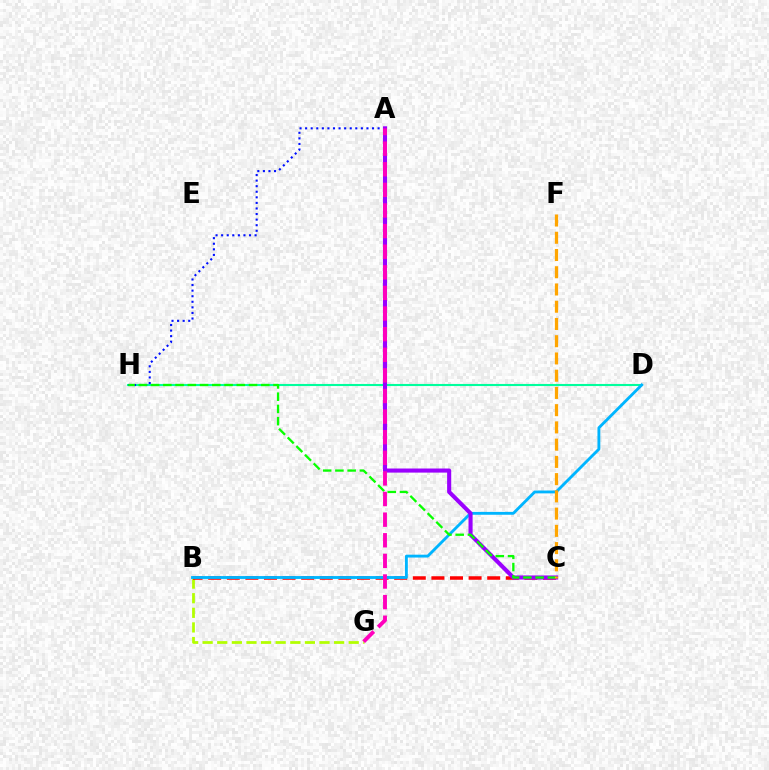{('D', 'H'): [{'color': '#00ff9d', 'line_style': 'solid', 'thickness': 1.51}], ('B', 'G'): [{'color': '#b3ff00', 'line_style': 'dashed', 'thickness': 1.98}], ('B', 'C'): [{'color': '#ff0000', 'line_style': 'dashed', 'thickness': 2.53}], ('B', 'D'): [{'color': '#00b5ff', 'line_style': 'solid', 'thickness': 2.05}], ('A', 'H'): [{'color': '#0010ff', 'line_style': 'dotted', 'thickness': 1.51}], ('A', 'C'): [{'color': '#9b00ff', 'line_style': 'solid', 'thickness': 2.95}], ('C', 'H'): [{'color': '#08ff00', 'line_style': 'dashed', 'thickness': 1.66}], ('A', 'G'): [{'color': '#ff00bd', 'line_style': 'dashed', 'thickness': 2.8}], ('C', 'F'): [{'color': '#ffa500', 'line_style': 'dashed', 'thickness': 2.34}]}